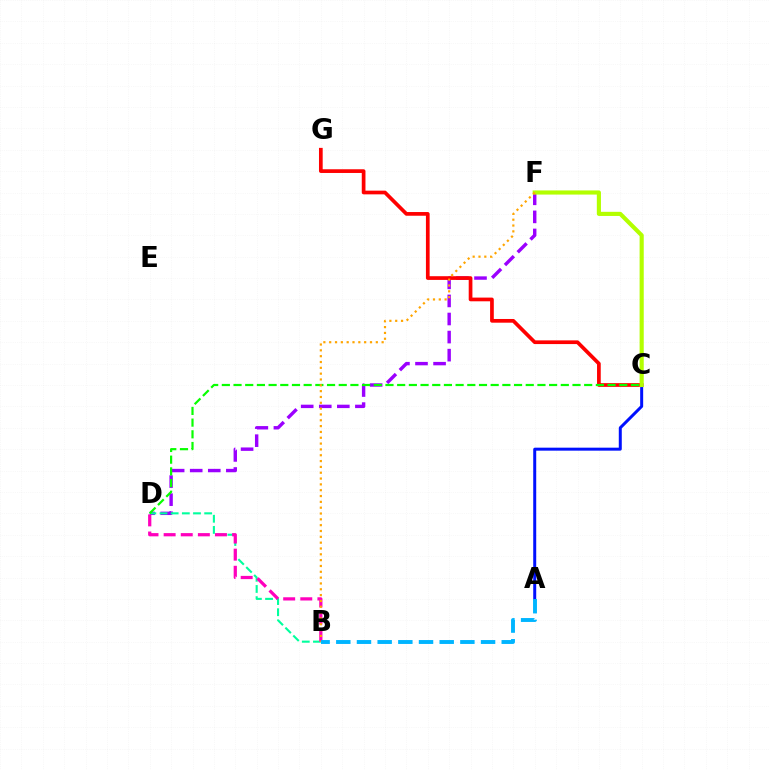{('D', 'F'): [{'color': '#9b00ff', 'line_style': 'dashed', 'thickness': 2.45}], ('B', 'D'): [{'color': '#00ff9d', 'line_style': 'dashed', 'thickness': 1.52}, {'color': '#ff00bd', 'line_style': 'dashed', 'thickness': 2.33}], ('C', 'G'): [{'color': '#ff0000', 'line_style': 'solid', 'thickness': 2.67}], ('C', 'D'): [{'color': '#08ff00', 'line_style': 'dashed', 'thickness': 1.59}], ('A', 'C'): [{'color': '#0010ff', 'line_style': 'solid', 'thickness': 2.15}], ('C', 'F'): [{'color': '#b3ff00', 'line_style': 'solid', 'thickness': 2.98}], ('B', 'F'): [{'color': '#ffa500', 'line_style': 'dotted', 'thickness': 1.58}], ('A', 'B'): [{'color': '#00b5ff', 'line_style': 'dashed', 'thickness': 2.81}]}